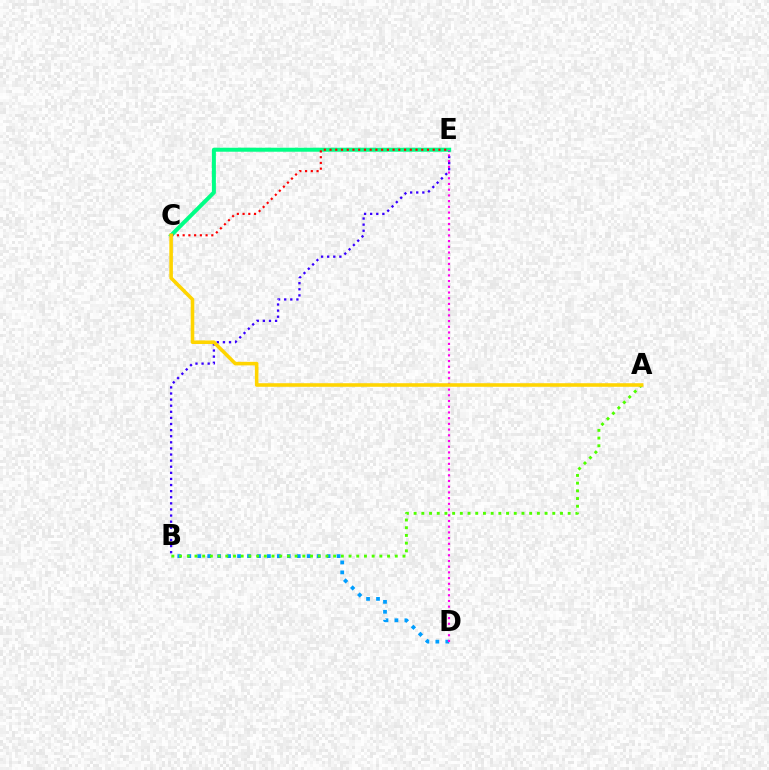{('B', 'E'): [{'color': '#3700ff', 'line_style': 'dotted', 'thickness': 1.66}], ('B', 'D'): [{'color': '#009eff', 'line_style': 'dotted', 'thickness': 2.7}], ('C', 'E'): [{'color': '#00ff86', 'line_style': 'solid', 'thickness': 2.88}, {'color': '#ff0000', 'line_style': 'dotted', 'thickness': 1.56}], ('D', 'E'): [{'color': '#ff00ed', 'line_style': 'dotted', 'thickness': 1.55}], ('A', 'B'): [{'color': '#4fff00', 'line_style': 'dotted', 'thickness': 2.09}], ('A', 'C'): [{'color': '#ffd500', 'line_style': 'solid', 'thickness': 2.57}]}